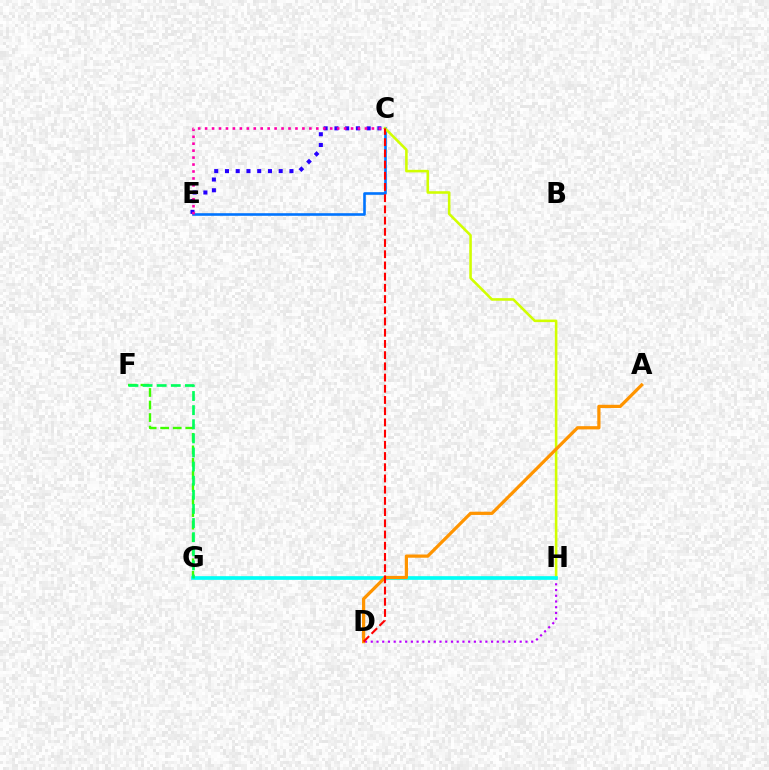{('D', 'H'): [{'color': '#b900ff', 'line_style': 'dotted', 'thickness': 1.56}], ('F', 'G'): [{'color': '#3dff00', 'line_style': 'dashed', 'thickness': 1.7}, {'color': '#00ff5c', 'line_style': 'dashed', 'thickness': 1.92}], ('C', 'E'): [{'color': '#0074ff', 'line_style': 'solid', 'thickness': 1.88}, {'color': '#2500ff', 'line_style': 'dotted', 'thickness': 2.92}, {'color': '#ff00ac', 'line_style': 'dotted', 'thickness': 1.89}], ('C', 'H'): [{'color': '#d1ff00', 'line_style': 'solid', 'thickness': 1.85}], ('G', 'H'): [{'color': '#00fff6', 'line_style': 'solid', 'thickness': 2.64}], ('A', 'D'): [{'color': '#ff9400', 'line_style': 'solid', 'thickness': 2.32}], ('C', 'D'): [{'color': '#ff0000', 'line_style': 'dashed', 'thickness': 1.52}]}